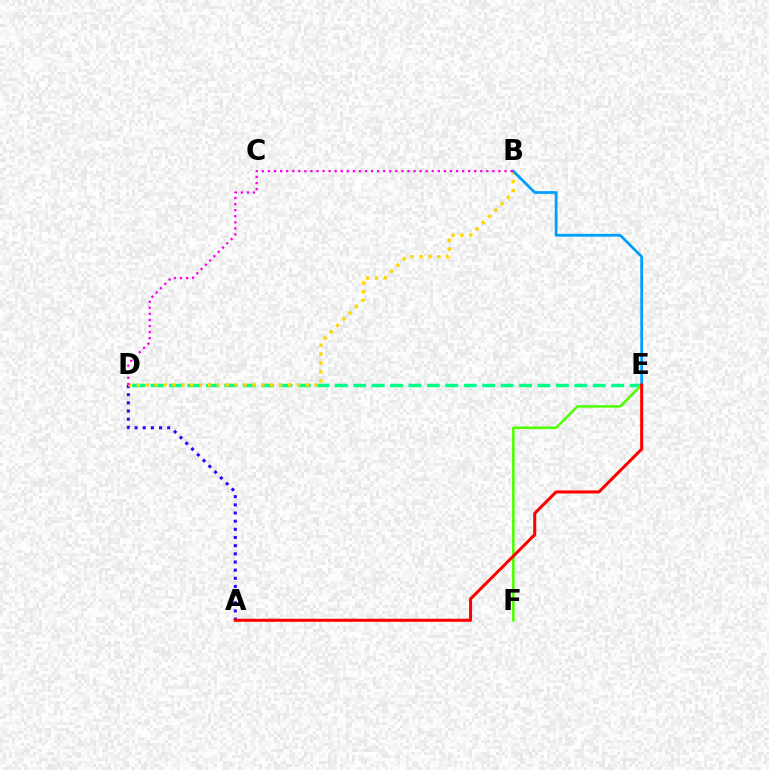{('D', 'E'): [{'color': '#00ff86', 'line_style': 'dashed', 'thickness': 2.5}], ('A', 'D'): [{'color': '#3700ff', 'line_style': 'dotted', 'thickness': 2.22}], ('B', 'D'): [{'color': '#ffd500', 'line_style': 'dotted', 'thickness': 2.42}, {'color': '#ff00ed', 'line_style': 'dotted', 'thickness': 1.65}], ('B', 'E'): [{'color': '#009eff', 'line_style': 'solid', 'thickness': 2.0}], ('E', 'F'): [{'color': '#4fff00', 'line_style': 'solid', 'thickness': 1.85}], ('A', 'E'): [{'color': '#ff0000', 'line_style': 'solid', 'thickness': 2.18}]}